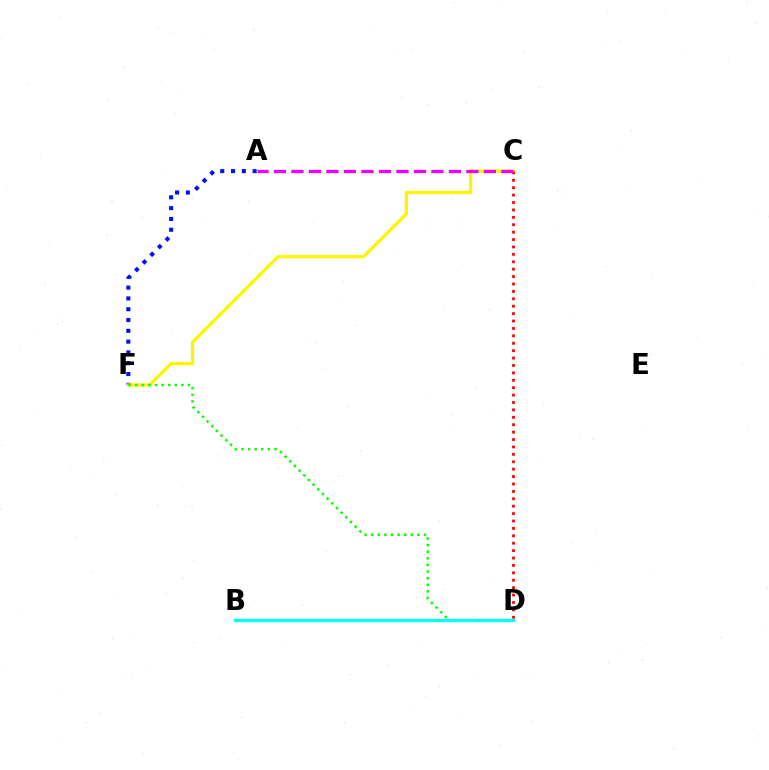{('A', 'F'): [{'color': '#0010ff', 'line_style': 'dotted', 'thickness': 2.93}], ('C', 'F'): [{'color': '#fcf500', 'line_style': 'solid', 'thickness': 2.34}], ('C', 'D'): [{'color': '#ff0000', 'line_style': 'dotted', 'thickness': 2.01}], ('D', 'F'): [{'color': '#08ff00', 'line_style': 'dotted', 'thickness': 1.79}], ('A', 'C'): [{'color': '#ee00ff', 'line_style': 'dashed', 'thickness': 2.38}], ('B', 'D'): [{'color': '#00fff6', 'line_style': 'solid', 'thickness': 2.37}]}